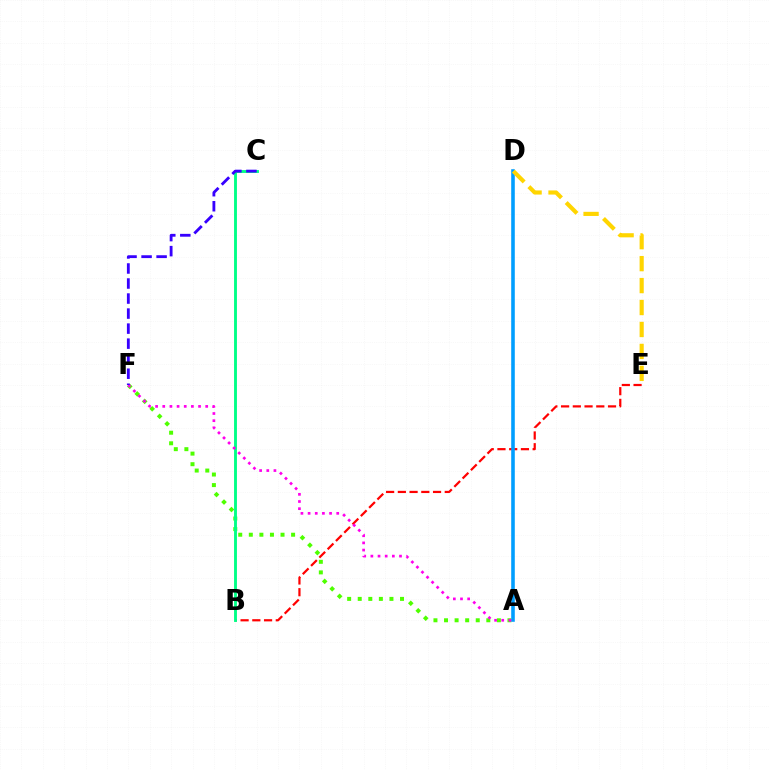{('B', 'E'): [{'color': '#ff0000', 'line_style': 'dashed', 'thickness': 1.59}], ('A', 'F'): [{'color': '#4fff00', 'line_style': 'dotted', 'thickness': 2.87}, {'color': '#ff00ed', 'line_style': 'dotted', 'thickness': 1.94}], ('A', 'D'): [{'color': '#009eff', 'line_style': 'solid', 'thickness': 2.58}], ('B', 'C'): [{'color': '#00ff86', 'line_style': 'solid', 'thickness': 2.08}], ('D', 'E'): [{'color': '#ffd500', 'line_style': 'dashed', 'thickness': 2.98}], ('C', 'F'): [{'color': '#3700ff', 'line_style': 'dashed', 'thickness': 2.04}]}